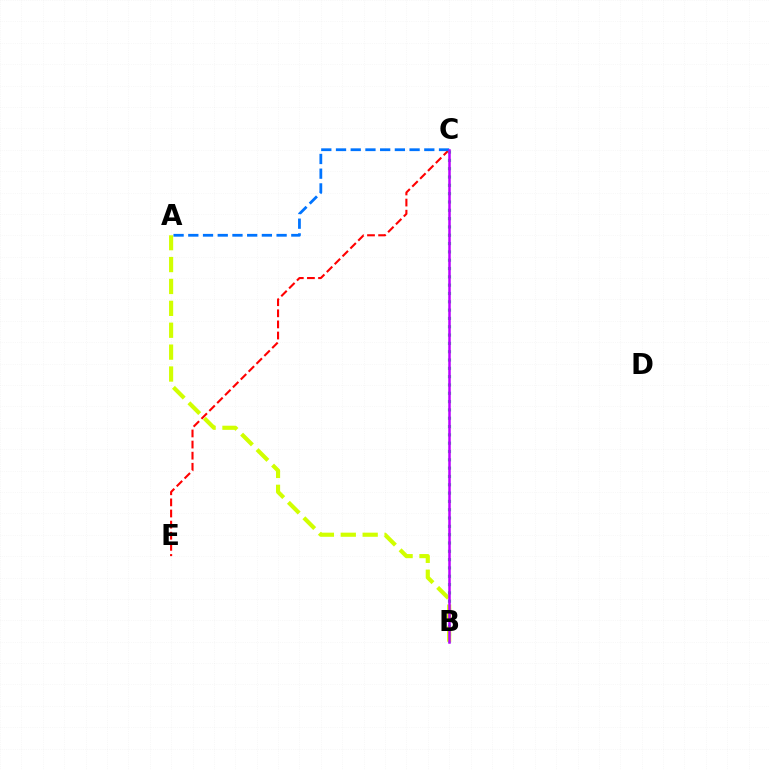{('C', 'E'): [{'color': '#ff0000', 'line_style': 'dashed', 'thickness': 1.51}], ('B', 'C'): [{'color': '#00ff5c', 'line_style': 'dotted', 'thickness': 2.26}, {'color': '#b900ff', 'line_style': 'solid', 'thickness': 1.81}], ('A', 'B'): [{'color': '#d1ff00', 'line_style': 'dashed', 'thickness': 2.97}], ('A', 'C'): [{'color': '#0074ff', 'line_style': 'dashed', 'thickness': 2.0}]}